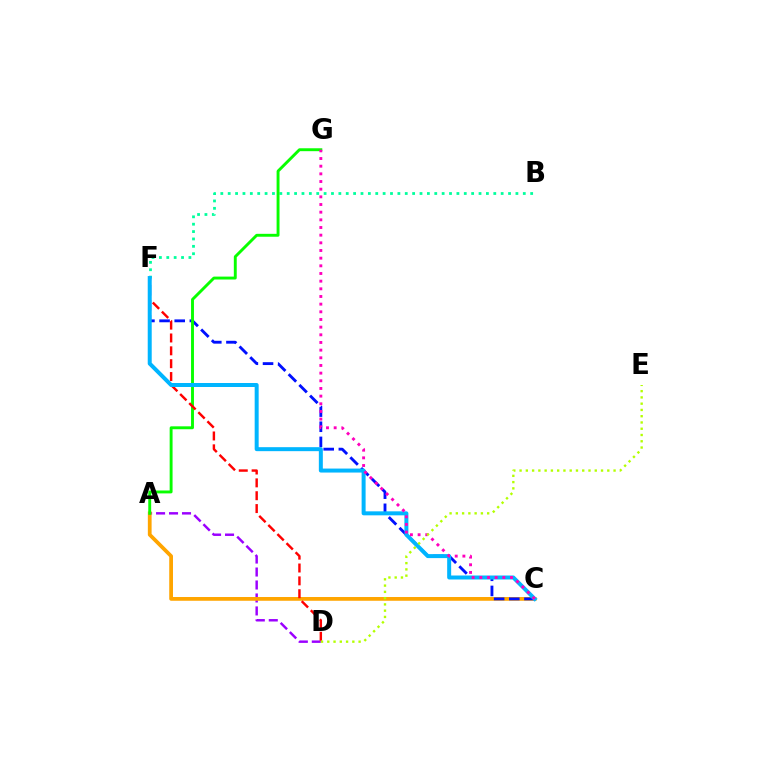{('A', 'D'): [{'color': '#9b00ff', 'line_style': 'dashed', 'thickness': 1.76}], ('B', 'F'): [{'color': '#00ff9d', 'line_style': 'dotted', 'thickness': 2.0}], ('A', 'C'): [{'color': '#ffa500', 'line_style': 'solid', 'thickness': 2.71}], ('C', 'F'): [{'color': '#0010ff', 'line_style': 'dashed', 'thickness': 2.06}, {'color': '#00b5ff', 'line_style': 'solid', 'thickness': 2.87}], ('A', 'G'): [{'color': '#08ff00', 'line_style': 'solid', 'thickness': 2.09}], ('D', 'F'): [{'color': '#ff0000', 'line_style': 'dashed', 'thickness': 1.75}], ('C', 'G'): [{'color': '#ff00bd', 'line_style': 'dotted', 'thickness': 2.08}], ('D', 'E'): [{'color': '#b3ff00', 'line_style': 'dotted', 'thickness': 1.7}]}